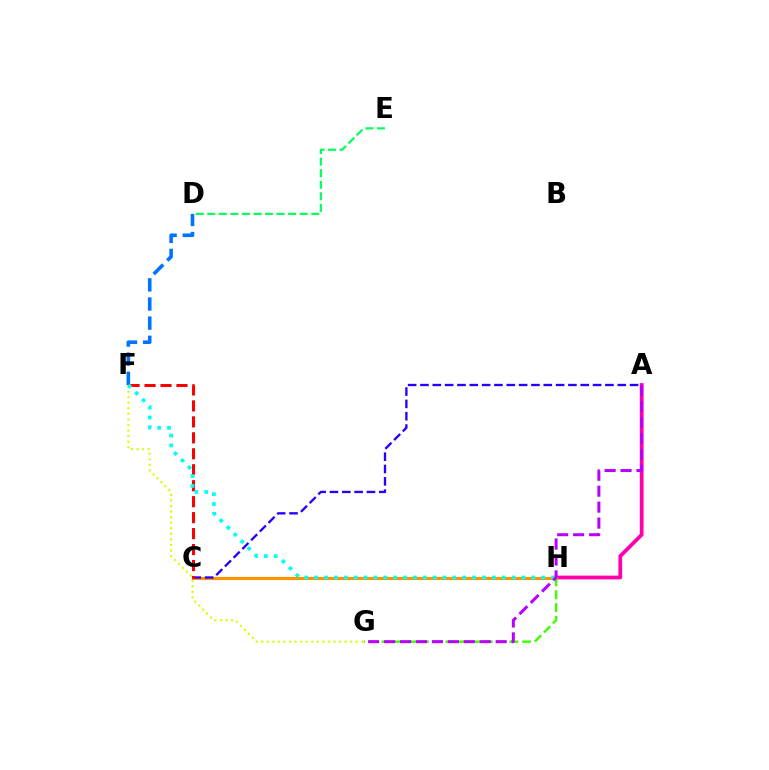{('A', 'H'): [{'color': '#ff00ac', 'line_style': 'solid', 'thickness': 2.7}], ('F', 'G'): [{'color': '#d1ff00', 'line_style': 'dotted', 'thickness': 1.51}], ('D', 'F'): [{'color': '#0074ff', 'line_style': 'dashed', 'thickness': 2.6}], ('D', 'E'): [{'color': '#00ff5c', 'line_style': 'dashed', 'thickness': 1.57}], ('C', 'H'): [{'color': '#ff9400', 'line_style': 'solid', 'thickness': 2.26}], ('G', 'H'): [{'color': '#3dff00', 'line_style': 'dashed', 'thickness': 1.74}], ('A', 'C'): [{'color': '#2500ff', 'line_style': 'dashed', 'thickness': 1.67}], ('C', 'F'): [{'color': '#ff0000', 'line_style': 'dashed', 'thickness': 2.17}], ('F', 'H'): [{'color': '#00fff6', 'line_style': 'dotted', 'thickness': 2.68}], ('A', 'G'): [{'color': '#b900ff', 'line_style': 'dashed', 'thickness': 2.16}]}